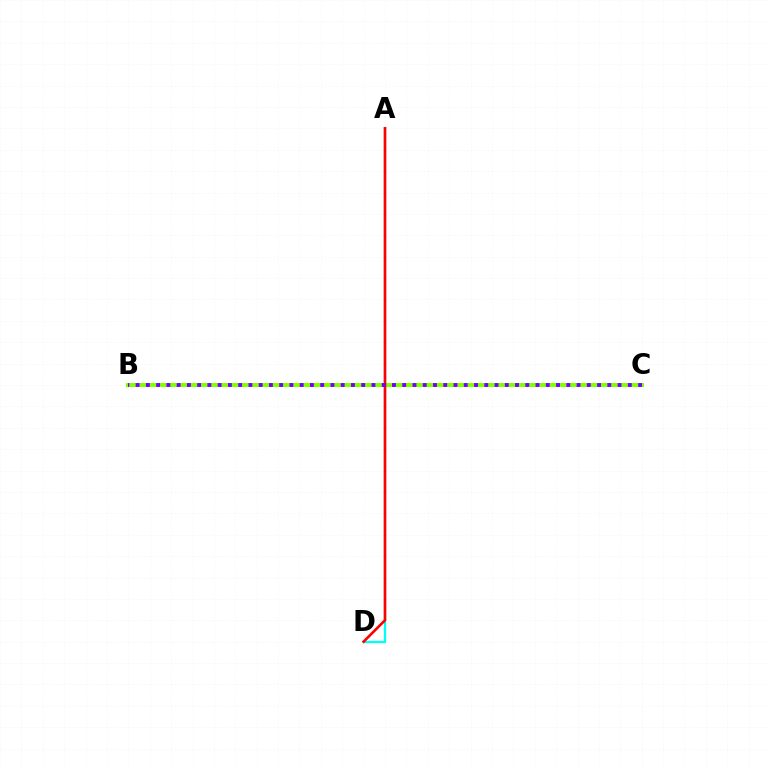{('A', 'D'): [{'color': '#00fff6', 'line_style': 'solid', 'thickness': 1.66}, {'color': '#ff0000', 'line_style': 'solid', 'thickness': 1.89}], ('B', 'C'): [{'color': '#84ff00', 'line_style': 'solid', 'thickness': 2.87}, {'color': '#7200ff', 'line_style': 'dotted', 'thickness': 2.79}]}